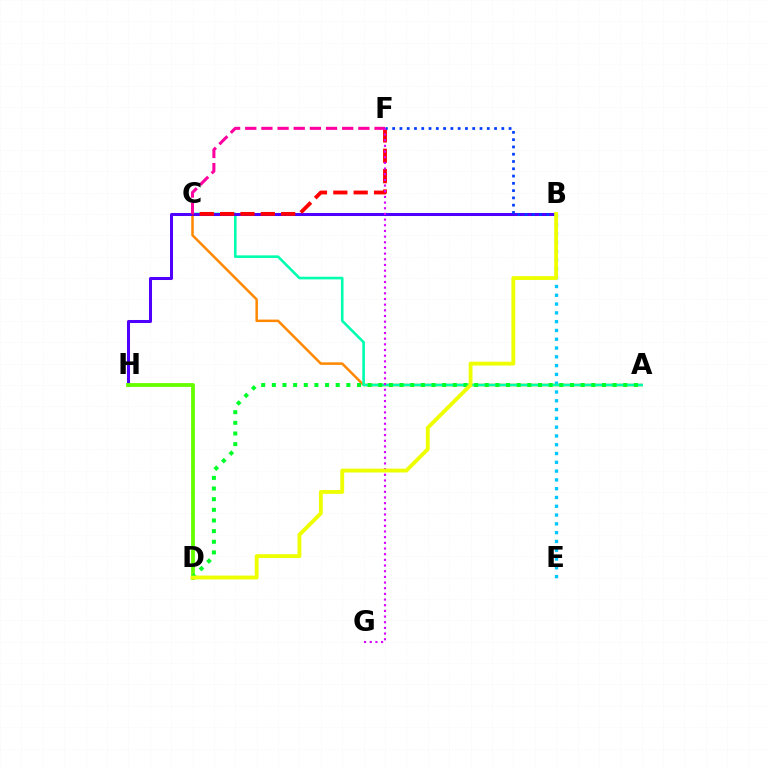{('A', 'C'): [{'color': '#ff8800', 'line_style': 'solid', 'thickness': 1.8}, {'color': '#00ffaf', 'line_style': 'solid', 'thickness': 1.89}], ('B', 'E'): [{'color': '#00c7ff', 'line_style': 'dotted', 'thickness': 2.39}], ('B', 'H'): [{'color': '#4f00ff', 'line_style': 'solid', 'thickness': 2.18}], ('C', 'F'): [{'color': '#ff0000', 'line_style': 'dashed', 'thickness': 2.76}, {'color': '#ff00a0', 'line_style': 'dashed', 'thickness': 2.2}], ('D', 'H'): [{'color': '#66ff00', 'line_style': 'solid', 'thickness': 2.75}], ('B', 'F'): [{'color': '#003fff', 'line_style': 'dotted', 'thickness': 1.98}], ('A', 'D'): [{'color': '#00ff27', 'line_style': 'dotted', 'thickness': 2.89}], ('F', 'G'): [{'color': '#d600ff', 'line_style': 'dotted', 'thickness': 1.54}], ('B', 'D'): [{'color': '#eeff00', 'line_style': 'solid', 'thickness': 2.78}]}